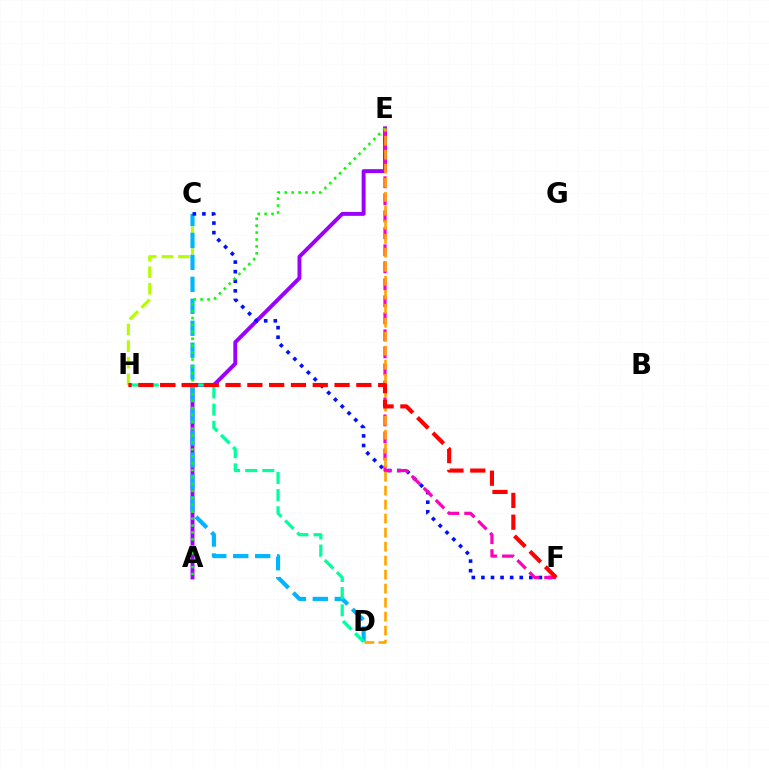{('A', 'E'): [{'color': '#9b00ff', 'line_style': 'solid', 'thickness': 2.81}, {'color': '#08ff00', 'line_style': 'dotted', 'thickness': 1.88}], ('C', 'H'): [{'color': '#b3ff00', 'line_style': 'dashed', 'thickness': 2.25}], ('C', 'D'): [{'color': '#00b5ff', 'line_style': 'dashed', 'thickness': 2.98}], ('C', 'F'): [{'color': '#0010ff', 'line_style': 'dotted', 'thickness': 2.6}], ('D', 'H'): [{'color': '#00ff9d', 'line_style': 'dashed', 'thickness': 2.33}], ('E', 'F'): [{'color': '#ff00bd', 'line_style': 'dashed', 'thickness': 2.31}], ('D', 'E'): [{'color': '#ffa500', 'line_style': 'dashed', 'thickness': 1.9}], ('F', 'H'): [{'color': '#ff0000', 'line_style': 'dashed', 'thickness': 2.96}]}